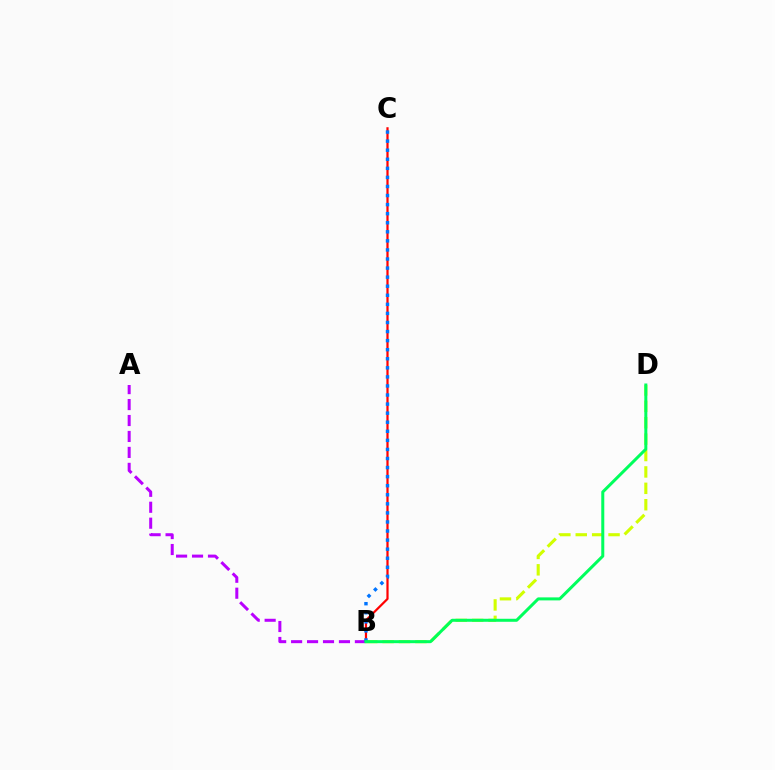{('A', 'B'): [{'color': '#b900ff', 'line_style': 'dashed', 'thickness': 2.17}], ('B', 'D'): [{'color': '#d1ff00', 'line_style': 'dashed', 'thickness': 2.23}, {'color': '#00ff5c', 'line_style': 'solid', 'thickness': 2.17}], ('B', 'C'): [{'color': '#ff0000', 'line_style': 'solid', 'thickness': 1.59}, {'color': '#0074ff', 'line_style': 'dotted', 'thickness': 2.46}]}